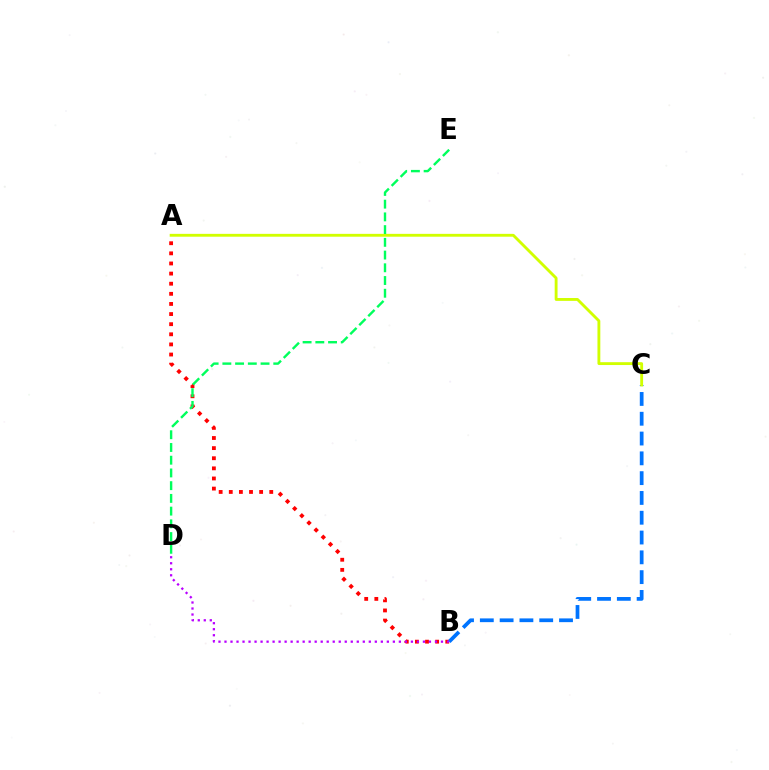{('A', 'B'): [{'color': '#ff0000', 'line_style': 'dotted', 'thickness': 2.75}], ('B', 'C'): [{'color': '#0074ff', 'line_style': 'dashed', 'thickness': 2.69}], ('B', 'D'): [{'color': '#b900ff', 'line_style': 'dotted', 'thickness': 1.63}], ('A', 'C'): [{'color': '#d1ff00', 'line_style': 'solid', 'thickness': 2.06}], ('D', 'E'): [{'color': '#00ff5c', 'line_style': 'dashed', 'thickness': 1.73}]}